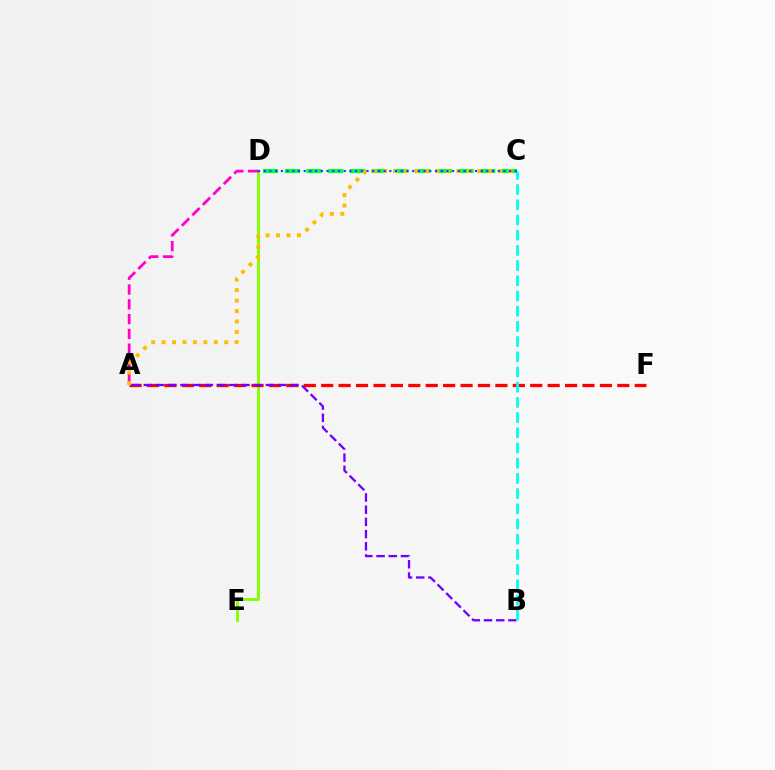{('D', 'E'): [{'color': '#84ff00', 'line_style': 'solid', 'thickness': 2.09}], ('C', 'D'): [{'color': '#00ff39', 'line_style': 'dashed', 'thickness': 2.95}, {'color': '#004bff', 'line_style': 'dotted', 'thickness': 1.55}], ('A', 'F'): [{'color': '#ff0000', 'line_style': 'dashed', 'thickness': 2.37}], ('A', 'B'): [{'color': '#7200ff', 'line_style': 'dashed', 'thickness': 1.66}], ('A', 'D'): [{'color': '#ff00cf', 'line_style': 'dashed', 'thickness': 2.01}], ('B', 'C'): [{'color': '#00fff6', 'line_style': 'dashed', 'thickness': 2.07}], ('A', 'C'): [{'color': '#ffbd00', 'line_style': 'dotted', 'thickness': 2.84}]}